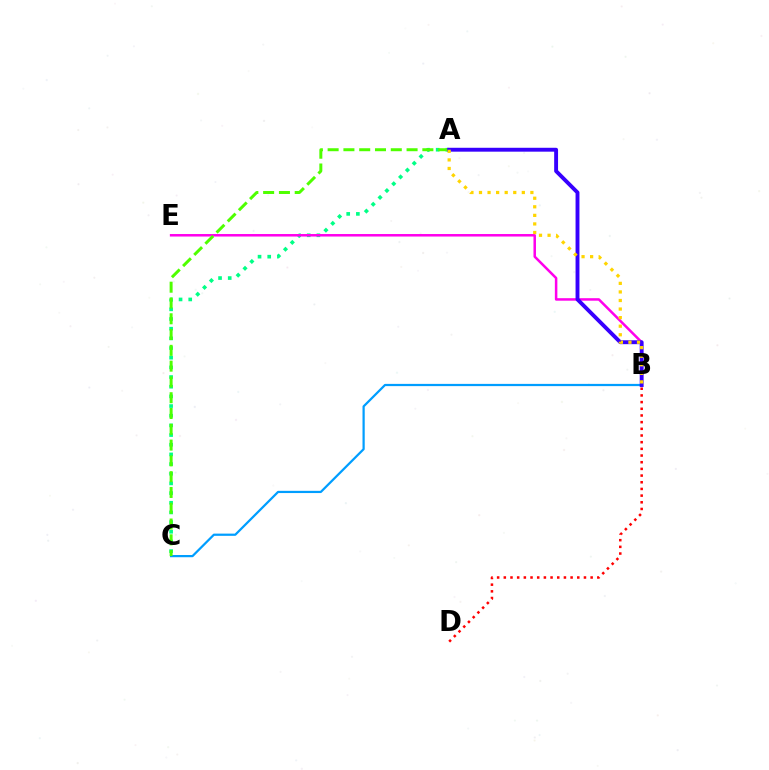{('B', 'C'): [{'color': '#009eff', 'line_style': 'solid', 'thickness': 1.6}], ('A', 'C'): [{'color': '#00ff86', 'line_style': 'dotted', 'thickness': 2.63}, {'color': '#4fff00', 'line_style': 'dashed', 'thickness': 2.14}], ('B', 'E'): [{'color': '#ff00ed', 'line_style': 'solid', 'thickness': 1.81}], ('A', 'B'): [{'color': '#3700ff', 'line_style': 'solid', 'thickness': 2.8}, {'color': '#ffd500', 'line_style': 'dotted', 'thickness': 2.33}], ('B', 'D'): [{'color': '#ff0000', 'line_style': 'dotted', 'thickness': 1.81}]}